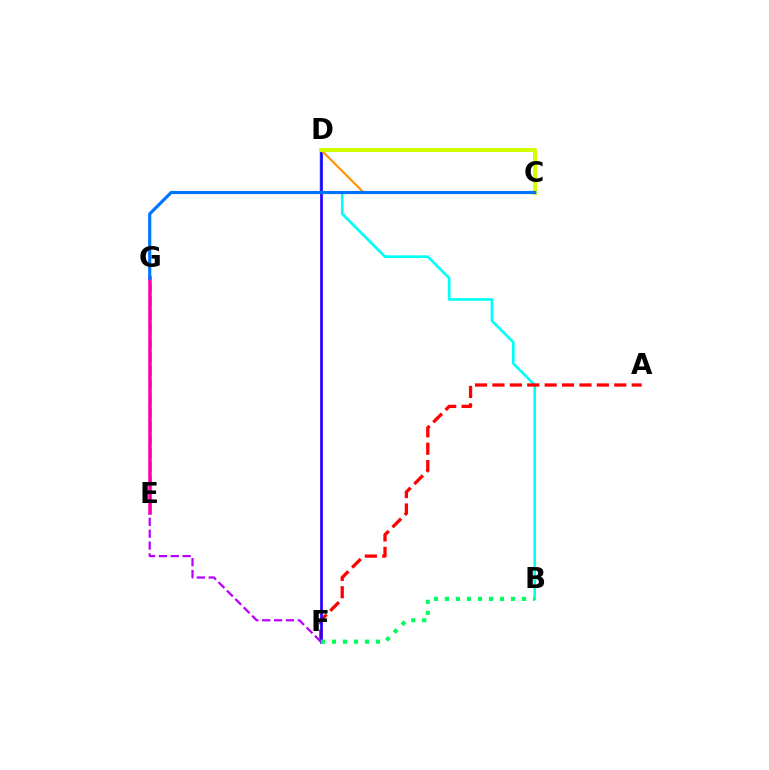{('B', 'D'): [{'color': '#00fff6', 'line_style': 'solid', 'thickness': 1.9}], ('A', 'F'): [{'color': '#ff0000', 'line_style': 'dashed', 'thickness': 2.36}], ('D', 'F'): [{'color': '#2500ff', 'line_style': 'solid', 'thickness': 1.94}], ('C', 'D'): [{'color': '#ff9400', 'line_style': 'solid', 'thickness': 1.57}, {'color': '#d1ff00', 'line_style': 'solid', 'thickness': 2.87}], ('E', 'G'): [{'color': '#3dff00', 'line_style': 'dashed', 'thickness': 1.87}, {'color': '#ff00ac', 'line_style': 'solid', 'thickness': 2.54}], ('B', 'F'): [{'color': '#00ff5c', 'line_style': 'dotted', 'thickness': 2.99}], ('E', 'F'): [{'color': '#b900ff', 'line_style': 'dashed', 'thickness': 1.61}], ('C', 'G'): [{'color': '#0074ff', 'line_style': 'solid', 'thickness': 2.27}]}